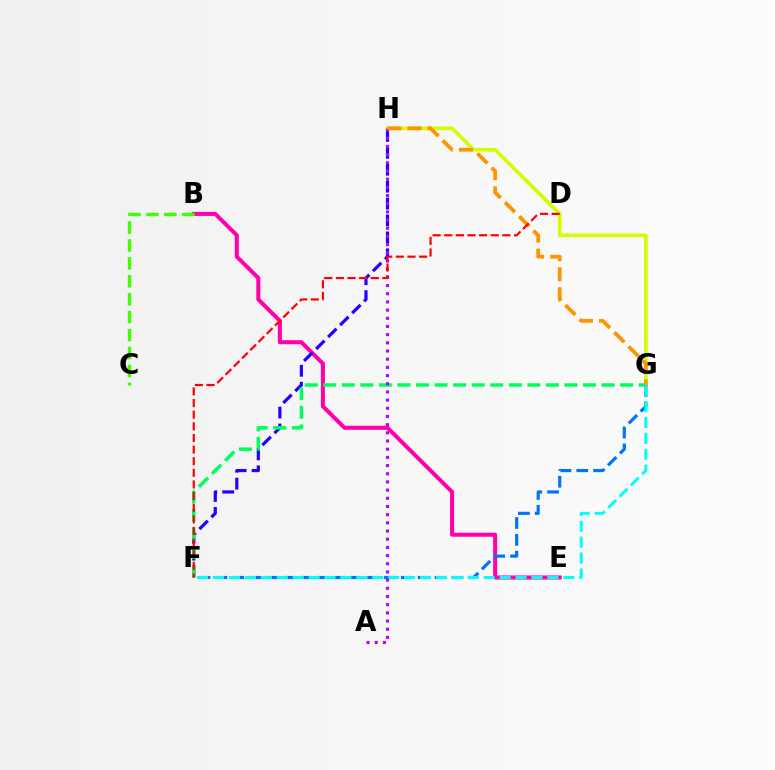{('G', 'H'): [{'color': '#d1ff00', 'line_style': 'solid', 'thickness': 2.66}, {'color': '#ff9400', 'line_style': 'dashed', 'thickness': 2.73}], ('B', 'E'): [{'color': '#ff00ac', 'line_style': 'solid', 'thickness': 2.91}], ('F', 'H'): [{'color': '#2500ff', 'line_style': 'dashed', 'thickness': 2.3}], ('F', 'G'): [{'color': '#00ff5c', 'line_style': 'dashed', 'thickness': 2.52}, {'color': '#0074ff', 'line_style': 'dashed', 'thickness': 2.29}, {'color': '#00fff6', 'line_style': 'dashed', 'thickness': 2.16}], ('B', 'C'): [{'color': '#3dff00', 'line_style': 'dashed', 'thickness': 2.44}], ('A', 'H'): [{'color': '#b900ff', 'line_style': 'dotted', 'thickness': 2.22}], ('D', 'F'): [{'color': '#ff0000', 'line_style': 'dashed', 'thickness': 1.58}]}